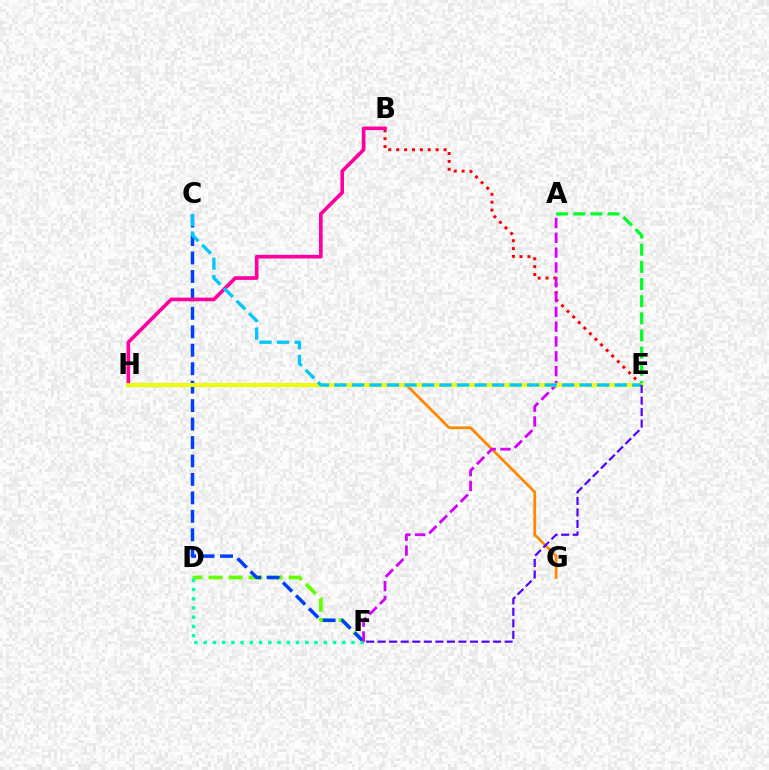{('G', 'H'): [{'color': '#ff8800', 'line_style': 'solid', 'thickness': 1.97}], ('B', 'E'): [{'color': '#ff0000', 'line_style': 'dotted', 'thickness': 2.14}], ('D', 'F'): [{'color': '#66ff00', 'line_style': 'dashed', 'thickness': 2.72}, {'color': '#00ffaf', 'line_style': 'dotted', 'thickness': 2.51}], ('C', 'F'): [{'color': '#003fff', 'line_style': 'dashed', 'thickness': 2.51}], ('A', 'E'): [{'color': '#00ff27', 'line_style': 'dashed', 'thickness': 2.33}], ('B', 'H'): [{'color': '#ff00a0', 'line_style': 'solid', 'thickness': 2.63}], ('A', 'F'): [{'color': '#d600ff', 'line_style': 'dashed', 'thickness': 2.01}], ('E', 'H'): [{'color': '#eeff00', 'line_style': 'solid', 'thickness': 2.8}], ('C', 'E'): [{'color': '#00c7ff', 'line_style': 'dashed', 'thickness': 2.38}], ('E', 'F'): [{'color': '#4f00ff', 'line_style': 'dashed', 'thickness': 1.57}]}